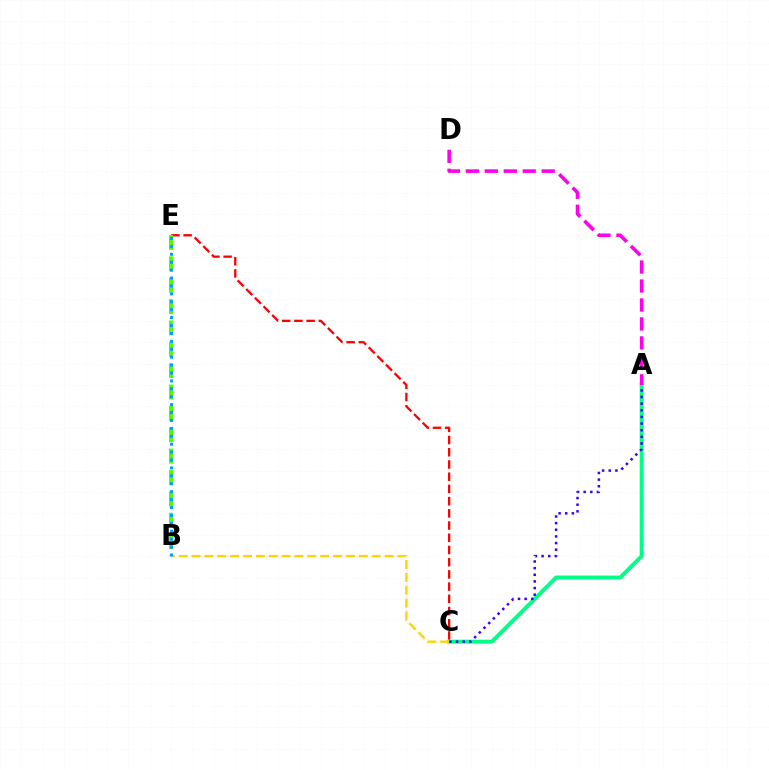{('C', 'E'): [{'color': '#ff0000', 'line_style': 'dashed', 'thickness': 1.66}], ('A', 'C'): [{'color': '#00ff86', 'line_style': 'solid', 'thickness': 2.84}, {'color': '#3700ff', 'line_style': 'dotted', 'thickness': 1.8}], ('B', 'E'): [{'color': '#4fff00', 'line_style': 'dashed', 'thickness': 2.9}, {'color': '#009eff', 'line_style': 'dotted', 'thickness': 2.15}], ('A', 'D'): [{'color': '#ff00ed', 'line_style': 'dashed', 'thickness': 2.58}], ('B', 'C'): [{'color': '#ffd500', 'line_style': 'dashed', 'thickness': 1.75}]}